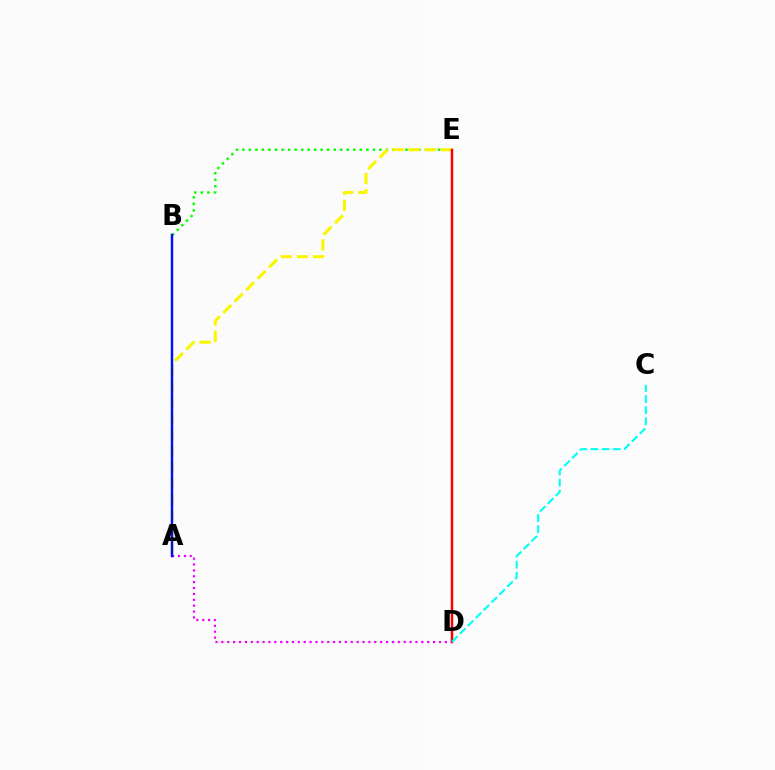{('B', 'E'): [{'color': '#08ff00', 'line_style': 'dotted', 'thickness': 1.77}], ('A', 'E'): [{'color': '#fcf500', 'line_style': 'dashed', 'thickness': 2.19}], ('D', 'E'): [{'color': '#ff0000', 'line_style': 'solid', 'thickness': 1.79}], ('A', 'D'): [{'color': '#ee00ff', 'line_style': 'dotted', 'thickness': 1.6}], ('C', 'D'): [{'color': '#00fff6', 'line_style': 'dashed', 'thickness': 1.51}], ('A', 'B'): [{'color': '#0010ff', 'line_style': 'solid', 'thickness': 1.75}]}